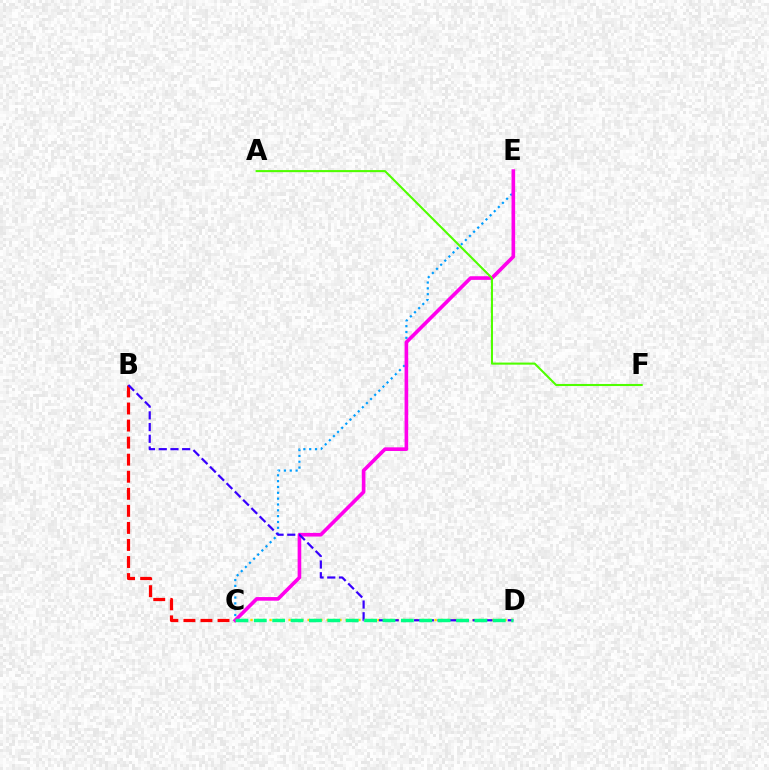{('B', 'C'): [{'color': '#ff0000', 'line_style': 'dashed', 'thickness': 2.32}], ('C', 'D'): [{'color': '#ffd500', 'line_style': 'dotted', 'thickness': 1.72}, {'color': '#00ff86', 'line_style': 'dashed', 'thickness': 2.5}], ('C', 'E'): [{'color': '#009eff', 'line_style': 'dotted', 'thickness': 1.58}, {'color': '#ff00ed', 'line_style': 'solid', 'thickness': 2.62}], ('B', 'D'): [{'color': '#3700ff', 'line_style': 'dashed', 'thickness': 1.59}], ('A', 'F'): [{'color': '#4fff00', 'line_style': 'solid', 'thickness': 1.5}]}